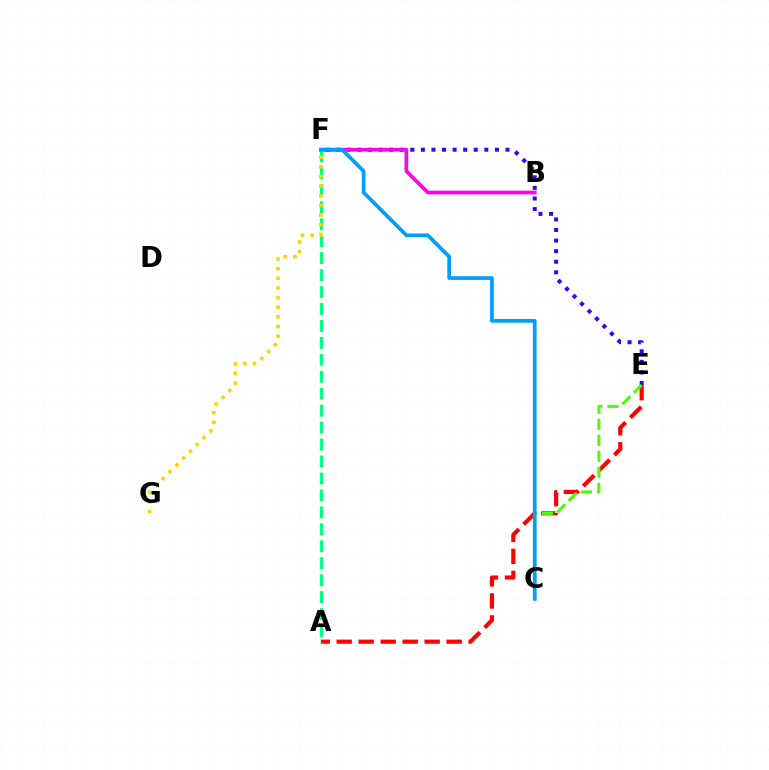{('E', 'F'): [{'color': '#3700ff', 'line_style': 'dotted', 'thickness': 2.87}], ('A', 'E'): [{'color': '#ff0000', 'line_style': 'dashed', 'thickness': 2.99}], ('B', 'F'): [{'color': '#ff00ed', 'line_style': 'solid', 'thickness': 2.65}], ('A', 'F'): [{'color': '#00ff86', 'line_style': 'dashed', 'thickness': 2.3}], ('C', 'E'): [{'color': '#4fff00', 'line_style': 'dashed', 'thickness': 2.17}], ('F', 'G'): [{'color': '#ffd500', 'line_style': 'dotted', 'thickness': 2.62}], ('C', 'F'): [{'color': '#009eff', 'line_style': 'solid', 'thickness': 2.69}]}